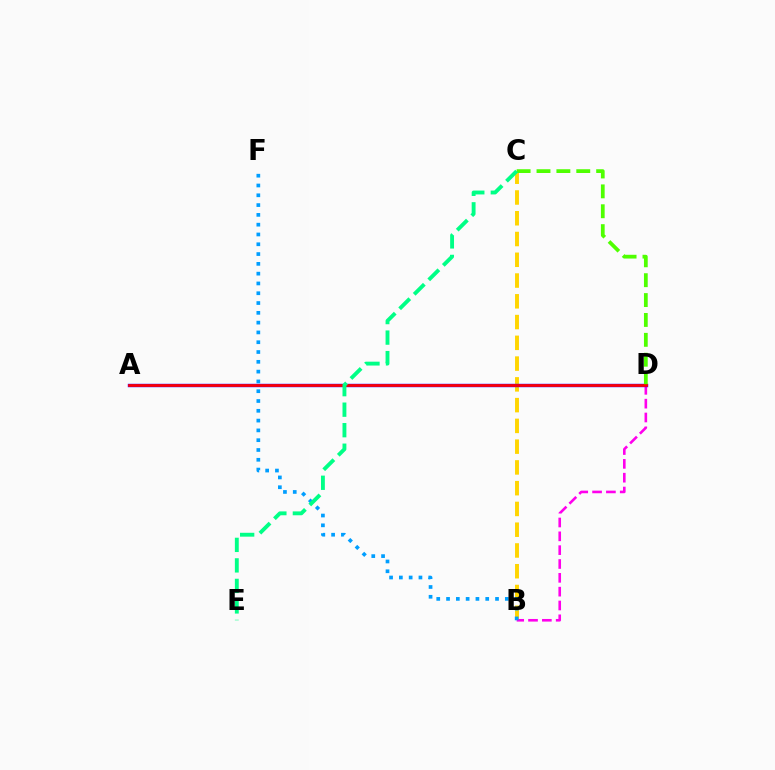{('B', 'C'): [{'color': '#ffd500', 'line_style': 'dashed', 'thickness': 2.82}], ('B', 'D'): [{'color': '#ff00ed', 'line_style': 'dashed', 'thickness': 1.88}], ('A', 'D'): [{'color': '#3700ff', 'line_style': 'solid', 'thickness': 2.46}, {'color': '#ff0000', 'line_style': 'solid', 'thickness': 1.93}], ('C', 'D'): [{'color': '#4fff00', 'line_style': 'dashed', 'thickness': 2.7}], ('B', 'F'): [{'color': '#009eff', 'line_style': 'dotted', 'thickness': 2.66}], ('C', 'E'): [{'color': '#00ff86', 'line_style': 'dashed', 'thickness': 2.79}]}